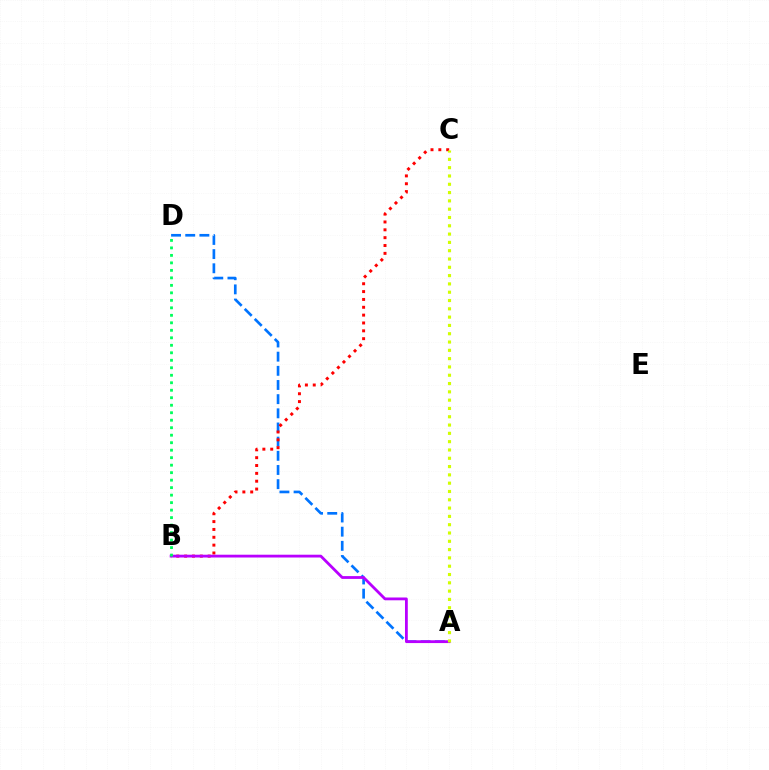{('A', 'D'): [{'color': '#0074ff', 'line_style': 'dashed', 'thickness': 1.92}], ('B', 'C'): [{'color': '#ff0000', 'line_style': 'dotted', 'thickness': 2.13}], ('A', 'B'): [{'color': '#b900ff', 'line_style': 'solid', 'thickness': 2.02}], ('A', 'C'): [{'color': '#d1ff00', 'line_style': 'dotted', 'thickness': 2.26}], ('B', 'D'): [{'color': '#00ff5c', 'line_style': 'dotted', 'thickness': 2.04}]}